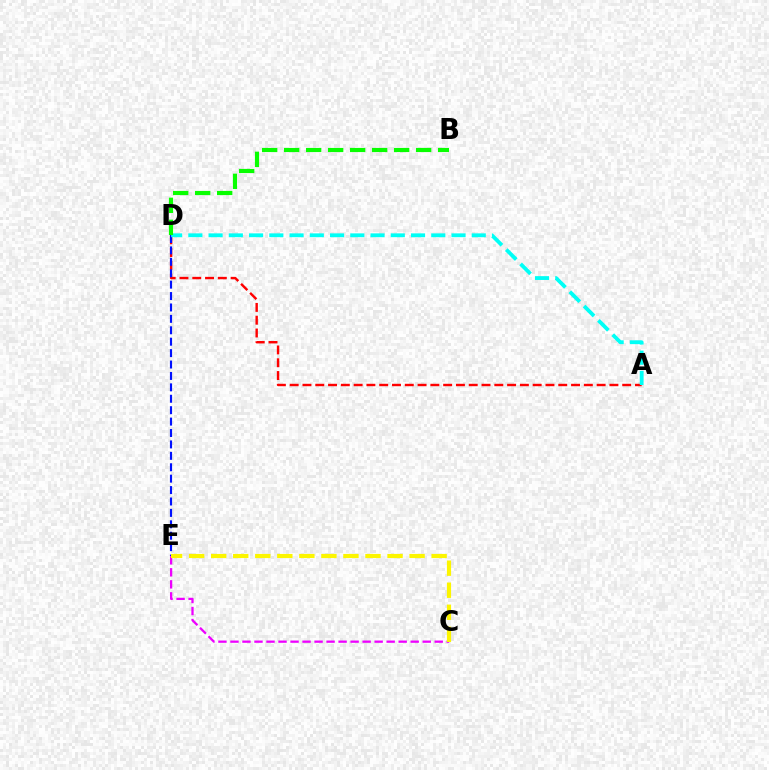{('C', 'E'): [{'color': '#ee00ff', 'line_style': 'dashed', 'thickness': 1.63}, {'color': '#fcf500', 'line_style': 'dashed', 'thickness': 2.99}], ('A', 'D'): [{'color': '#ff0000', 'line_style': 'dashed', 'thickness': 1.74}, {'color': '#00fff6', 'line_style': 'dashed', 'thickness': 2.75}], ('D', 'E'): [{'color': '#0010ff', 'line_style': 'dashed', 'thickness': 1.55}], ('B', 'D'): [{'color': '#08ff00', 'line_style': 'dashed', 'thickness': 2.99}]}